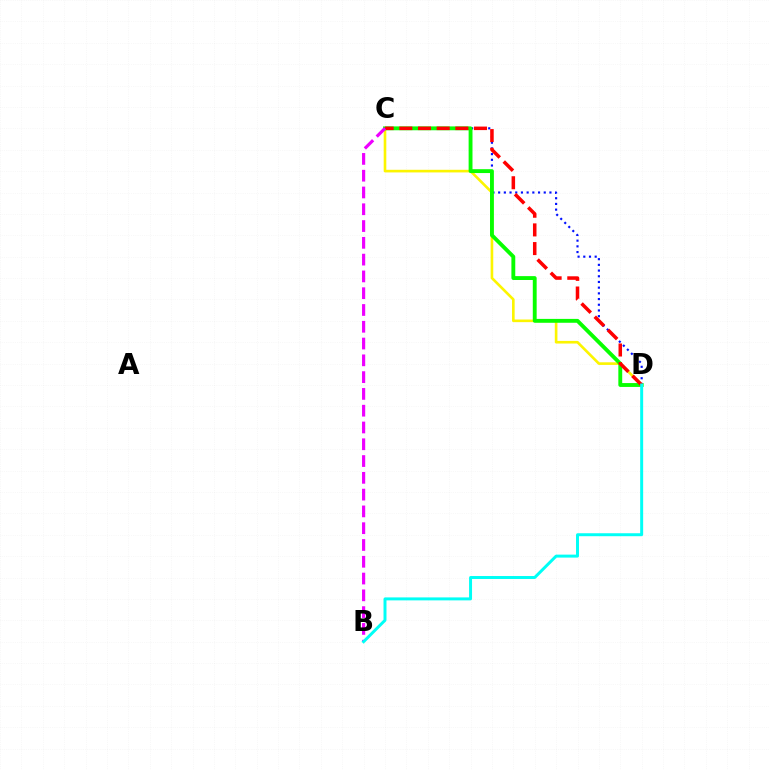{('C', 'D'): [{'color': '#fcf500', 'line_style': 'solid', 'thickness': 1.89}, {'color': '#0010ff', 'line_style': 'dotted', 'thickness': 1.55}, {'color': '#08ff00', 'line_style': 'solid', 'thickness': 2.78}, {'color': '#ff0000', 'line_style': 'dashed', 'thickness': 2.54}], ('B', 'C'): [{'color': '#ee00ff', 'line_style': 'dashed', 'thickness': 2.28}], ('B', 'D'): [{'color': '#00fff6', 'line_style': 'solid', 'thickness': 2.14}]}